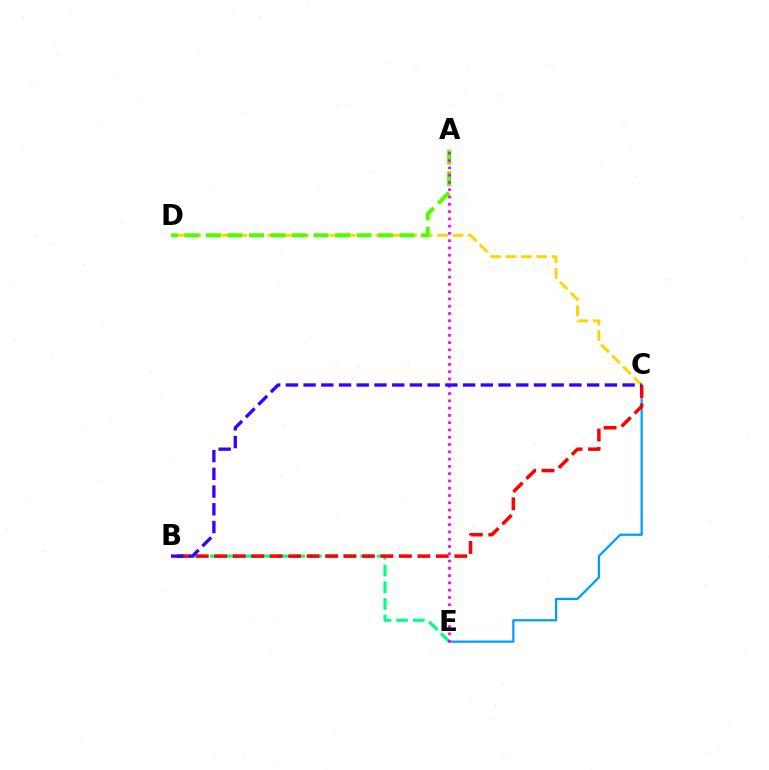{('B', 'E'): [{'color': '#00ff86', 'line_style': 'dashed', 'thickness': 2.27}], ('C', 'E'): [{'color': '#009eff', 'line_style': 'solid', 'thickness': 1.61}], ('B', 'C'): [{'color': '#ff0000', 'line_style': 'dashed', 'thickness': 2.51}, {'color': '#3700ff', 'line_style': 'dashed', 'thickness': 2.41}], ('C', 'D'): [{'color': '#ffd500', 'line_style': 'dashed', 'thickness': 2.1}], ('A', 'D'): [{'color': '#4fff00', 'line_style': 'dashed', 'thickness': 2.92}], ('A', 'E'): [{'color': '#ff00ed', 'line_style': 'dotted', 'thickness': 1.98}]}